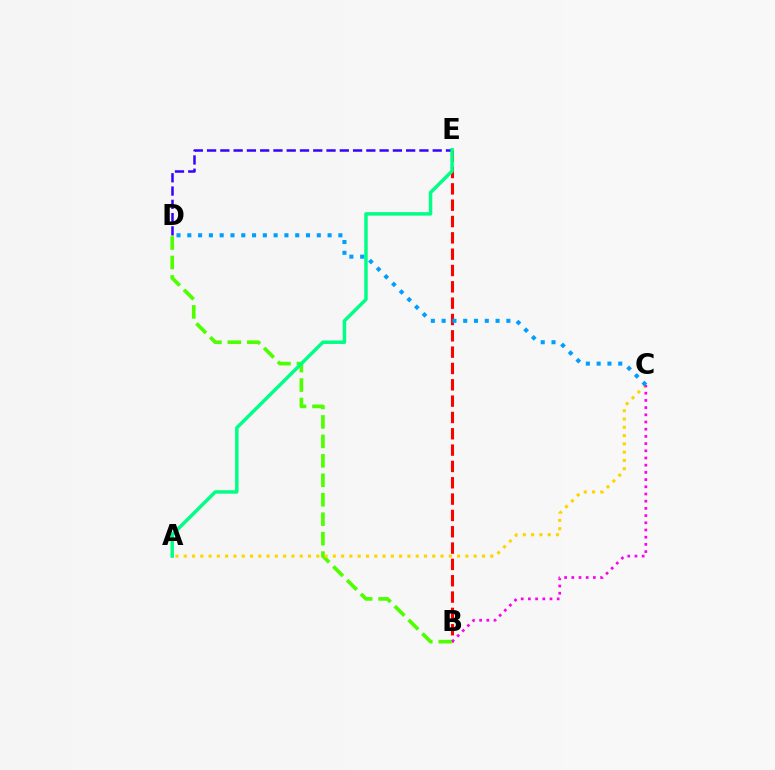{('B', 'E'): [{'color': '#ff0000', 'line_style': 'dashed', 'thickness': 2.22}], ('B', 'D'): [{'color': '#4fff00', 'line_style': 'dashed', 'thickness': 2.64}], ('D', 'E'): [{'color': '#3700ff', 'line_style': 'dashed', 'thickness': 1.8}], ('A', 'C'): [{'color': '#ffd500', 'line_style': 'dotted', 'thickness': 2.25}], ('B', 'C'): [{'color': '#ff00ed', 'line_style': 'dotted', 'thickness': 1.96}], ('A', 'E'): [{'color': '#00ff86', 'line_style': 'solid', 'thickness': 2.5}], ('C', 'D'): [{'color': '#009eff', 'line_style': 'dotted', 'thickness': 2.93}]}